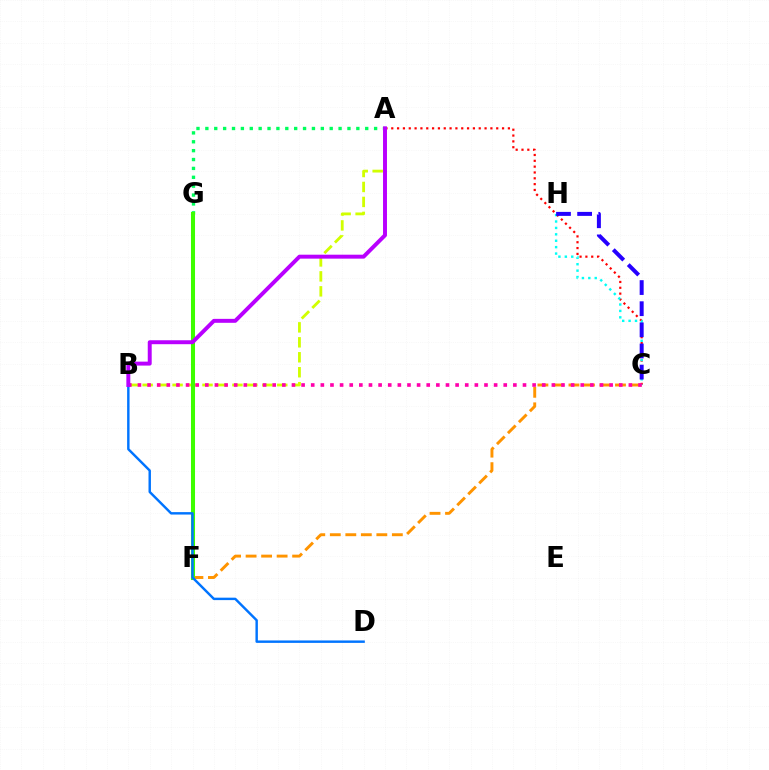{('A', 'B'): [{'color': '#d1ff00', 'line_style': 'dashed', 'thickness': 2.03}, {'color': '#b900ff', 'line_style': 'solid', 'thickness': 2.84}], ('A', 'C'): [{'color': '#ff0000', 'line_style': 'dotted', 'thickness': 1.58}], ('C', 'F'): [{'color': '#ff9400', 'line_style': 'dashed', 'thickness': 2.11}], ('C', 'H'): [{'color': '#00fff6', 'line_style': 'dotted', 'thickness': 1.74}, {'color': '#2500ff', 'line_style': 'dashed', 'thickness': 2.87}], ('A', 'G'): [{'color': '#00ff5c', 'line_style': 'dotted', 'thickness': 2.41}], ('B', 'C'): [{'color': '#ff00ac', 'line_style': 'dotted', 'thickness': 2.62}], ('F', 'G'): [{'color': '#3dff00', 'line_style': 'solid', 'thickness': 2.91}], ('B', 'D'): [{'color': '#0074ff', 'line_style': 'solid', 'thickness': 1.75}]}